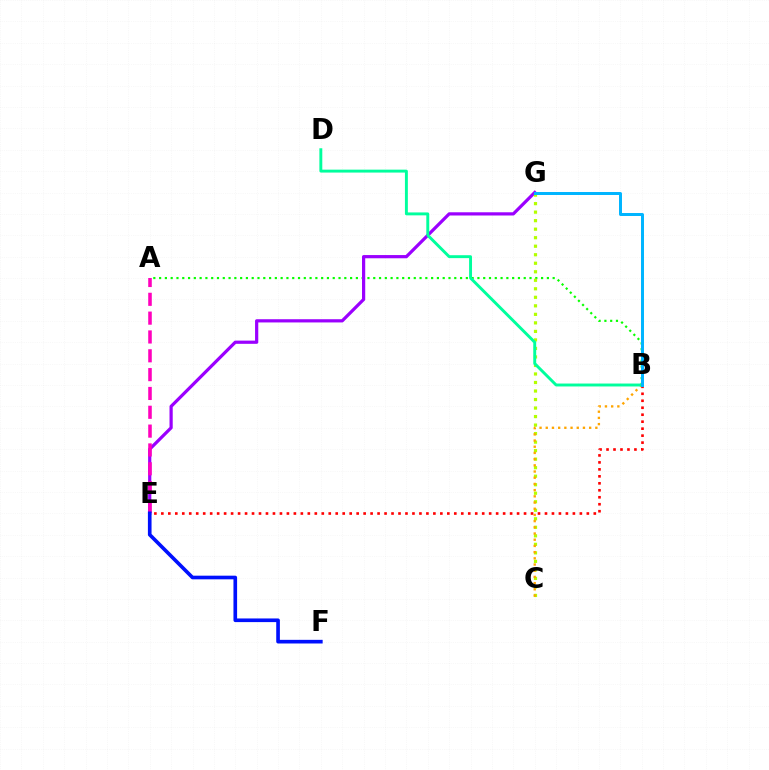{('A', 'B'): [{'color': '#08ff00', 'line_style': 'dotted', 'thickness': 1.57}], ('E', 'G'): [{'color': '#9b00ff', 'line_style': 'solid', 'thickness': 2.31}], ('C', 'G'): [{'color': '#b3ff00', 'line_style': 'dotted', 'thickness': 2.31}], ('A', 'E'): [{'color': '#ff00bd', 'line_style': 'dashed', 'thickness': 2.56}], ('B', 'C'): [{'color': '#ffa500', 'line_style': 'dotted', 'thickness': 1.68}], ('B', 'E'): [{'color': '#ff0000', 'line_style': 'dotted', 'thickness': 1.9}], ('B', 'D'): [{'color': '#00ff9d', 'line_style': 'solid', 'thickness': 2.1}], ('B', 'G'): [{'color': '#00b5ff', 'line_style': 'solid', 'thickness': 2.14}], ('E', 'F'): [{'color': '#0010ff', 'line_style': 'solid', 'thickness': 2.62}]}